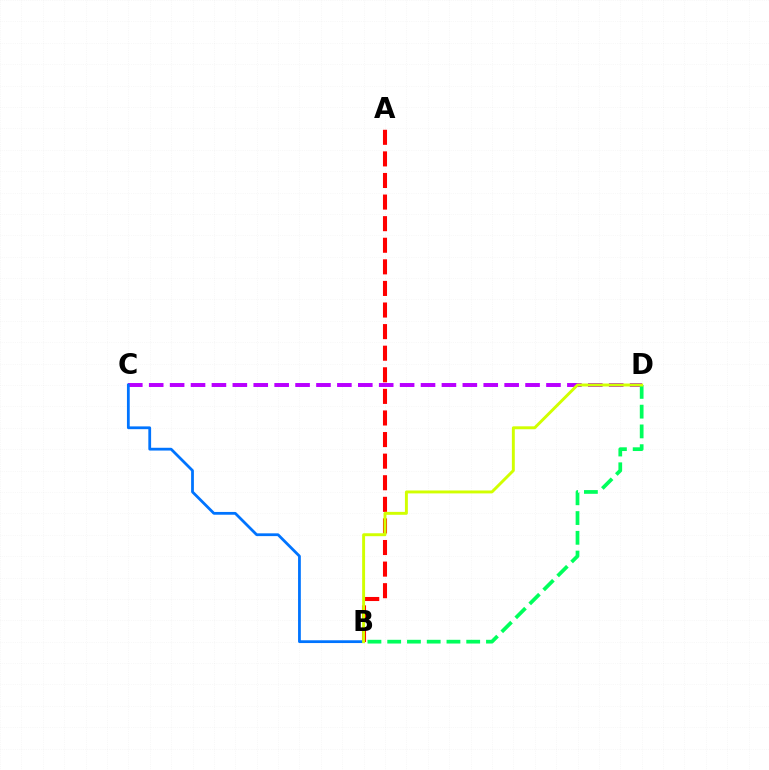{('A', 'B'): [{'color': '#ff0000', 'line_style': 'dashed', 'thickness': 2.93}], ('C', 'D'): [{'color': '#b900ff', 'line_style': 'dashed', 'thickness': 2.84}], ('B', 'D'): [{'color': '#00ff5c', 'line_style': 'dashed', 'thickness': 2.68}, {'color': '#d1ff00', 'line_style': 'solid', 'thickness': 2.11}], ('B', 'C'): [{'color': '#0074ff', 'line_style': 'solid', 'thickness': 2.0}]}